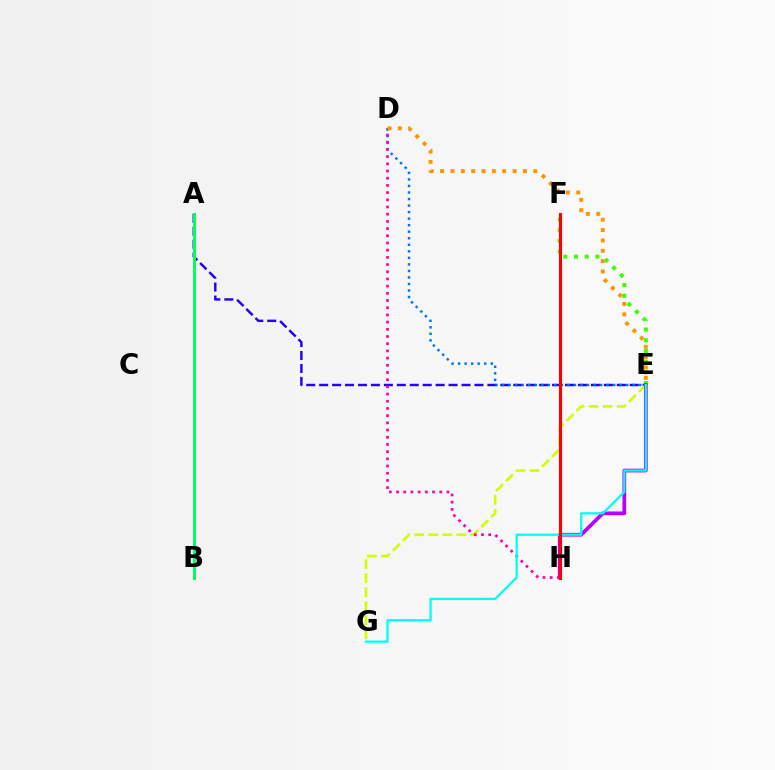{('E', 'F'): [{'color': '#3dff00', 'line_style': 'dotted', 'thickness': 2.9}], ('A', 'E'): [{'color': '#2500ff', 'line_style': 'dashed', 'thickness': 1.76}], ('D', 'E'): [{'color': '#0074ff', 'line_style': 'dotted', 'thickness': 1.78}, {'color': '#ff9400', 'line_style': 'dotted', 'thickness': 2.81}], ('E', 'G'): [{'color': '#d1ff00', 'line_style': 'dashed', 'thickness': 1.91}, {'color': '#00fff6', 'line_style': 'solid', 'thickness': 1.64}], ('E', 'H'): [{'color': '#b900ff', 'line_style': 'solid', 'thickness': 2.68}], ('D', 'H'): [{'color': '#ff00ac', 'line_style': 'dotted', 'thickness': 1.95}], ('F', 'H'): [{'color': '#ff0000', 'line_style': 'solid', 'thickness': 2.26}], ('A', 'B'): [{'color': '#00ff5c', 'line_style': 'solid', 'thickness': 2.15}]}